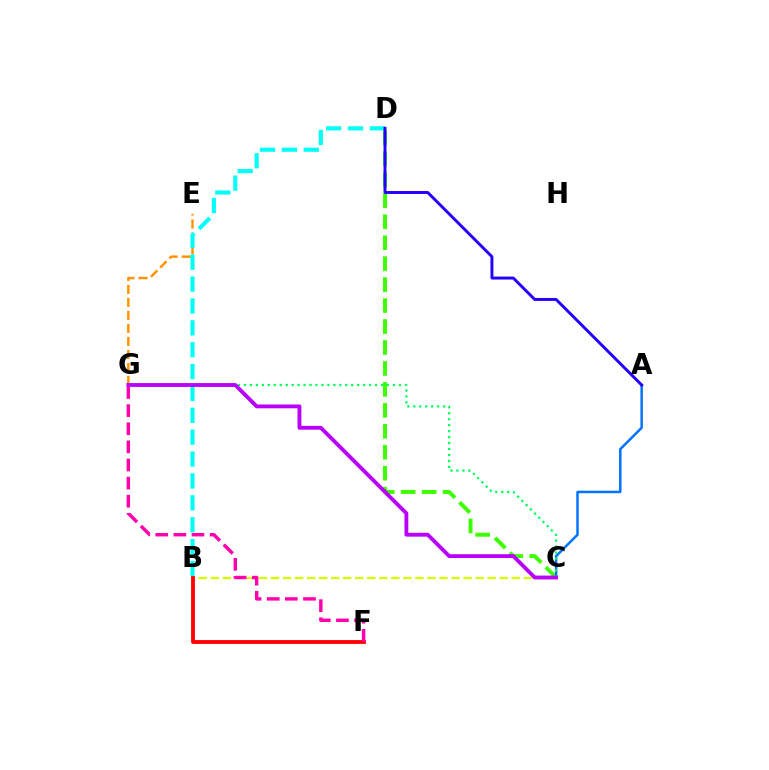{('B', 'C'): [{'color': '#d1ff00', 'line_style': 'dashed', 'thickness': 1.63}], ('C', 'D'): [{'color': '#3dff00', 'line_style': 'dashed', 'thickness': 2.85}], ('A', 'C'): [{'color': '#0074ff', 'line_style': 'solid', 'thickness': 1.8}], ('E', 'G'): [{'color': '#ff9400', 'line_style': 'dashed', 'thickness': 1.77}], ('B', 'D'): [{'color': '#00fff6', 'line_style': 'dashed', 'thickness': 2.97}], ('B', 'F'): [{'color': '#ff0000', 'line_style': 'solid', 'thickness': 2.76}], ('A', 'D'): [{'color': '#2500ff', 'line_style': 'solid', 'thickness': 2.12}], ('F', 'G'): [{'color': '#ff00ac', 'line_style': 'dashed', 'thickness': 2.46}], ('C', 'G'): [{'color': '#00ff5c', 'line_style': 'dotted', 'thickness': 1.62}, {'color': '#b900ff', 'line_style': 'solid', 'thickness': 2.77}]}